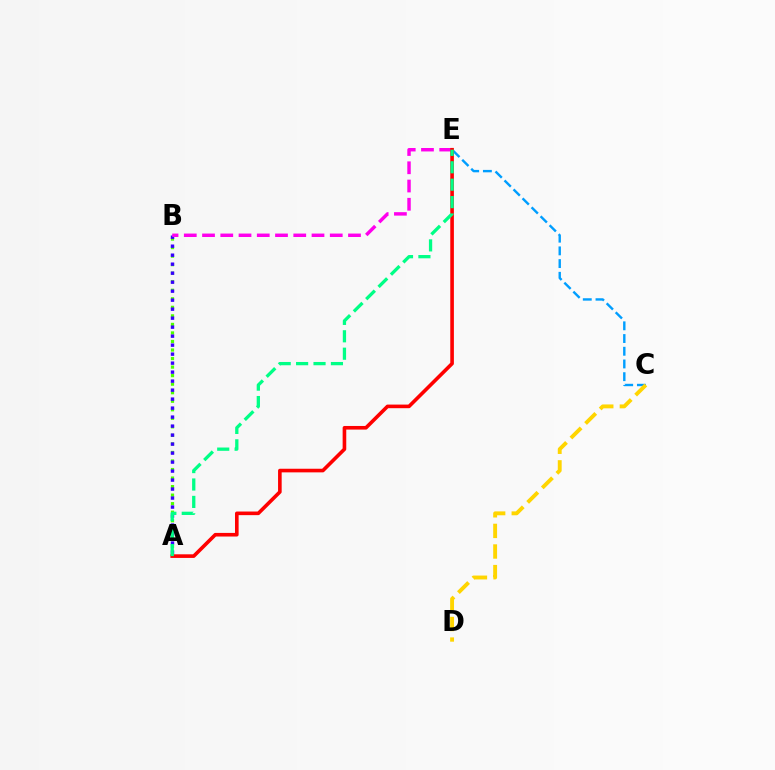{('A', 'B'): [{'color': '#4fff00', 'line_style': 'dotted', 'thickness': 2.32}, {'color': '#3700ff', 'line_style': 'dotted', 'thickness': 2.44}], ('C', 'E'): [{'color': '#009eff', 'line_style': 'dashed', 'thickness': 1.73}], ('C', 'D'): [{'color': '#ffd500', 'line_style': 'dashed', 'thickness': 2.8}], ('B', 'E'): [{'color': '#ff00ed', 'line_style': 'dashed', 'thickness': 2.48}], ('A', 'E'): [{'color': '#ff0000', 'line_style': 'solid', 'thickness': 2.6}, {'color': '#00ff86', 'line_style': 'dashed', 'thickness': 2.37}]}